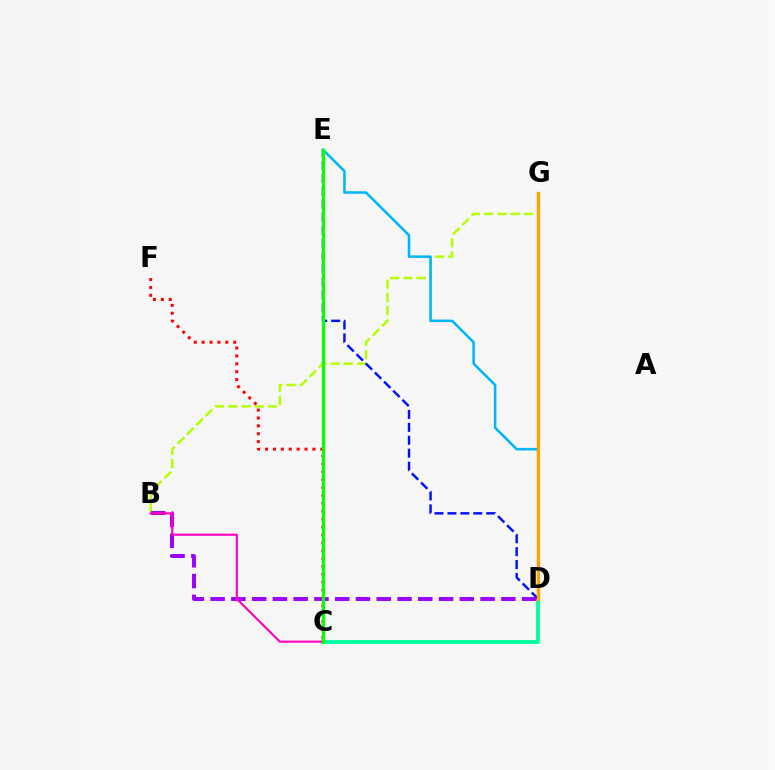{('B', 'G'): [{'color': '#b3ff00', 'line_style': 'dashed', 'thickness': 1.8}], ('C', 'D'): [{'color': '#00ff9d', 'line_style': 'solid', 'thickness': 2.71}], ('D', 'E'): [{'color': '#0010ff', 'line_style': 'dashed', 'thickness': 1.76}, {'color': '#00b5ff', 'line_style': 'solid', 'thickness': 1.83}], ('B', 'D'): [{'color': '#9b00ff', 'line_style': 'dashed', 'thickness': 2.82}], ('B', 'C'): [{'color': '#ff00bd', 'line_style': 'solid', 'thickness': 1.53}], ('D', 'G'): [{'color': '#ffa500', 'line_style': 'solid', 'thickness': 2.42}], ('C', 'F'): [{'color': '#ff0000', 'line_style': 'dotted', 'thickness': 2.14}], ('C', 'E'): [{'color': '#08ff00', 'line_style': 'solid', 'thickness': 2.3}]}